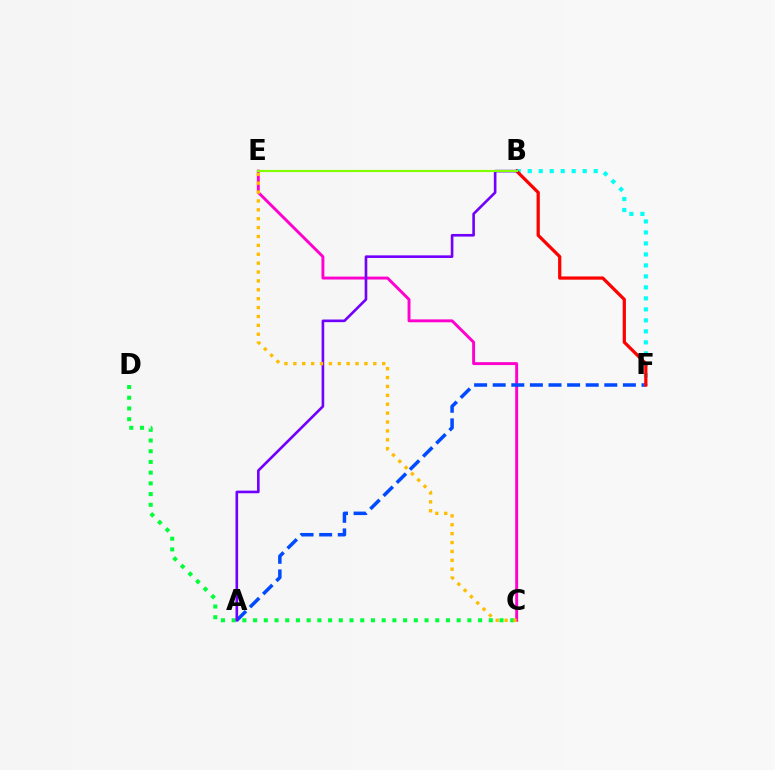{('C', 'E'): [{'color': '#ff00cf', 'line_style': 'solid', 'thickness': 2.1}, {'color': '#ffbd00', 'line_style': 'dotted', 'thickness': 2.41}], ('A', 'F'): [{'color': '#004bff', 'line_style': 'dashed', 'thickness': 2.53}], ('B', 'F'): [{'color': '#00fff6', 'line_style': 'dotted', 'thickness': 2.99}, {'color': '#ff0000', 'line_style': 'solid', 'thickness': 2.33}], ('C', 'D'): [{'color': '#00ff39', 'line_style': 'dotted', 'thickness': 2.91}], ('A', 'B'): [{'color': '#7200ff', 'line_style': 'solid', 'thickness': 1.89}], ('B', 'E'): [{'color': '#84ff00', 'line_style': 'solid', 'thickness': 1.55}]}